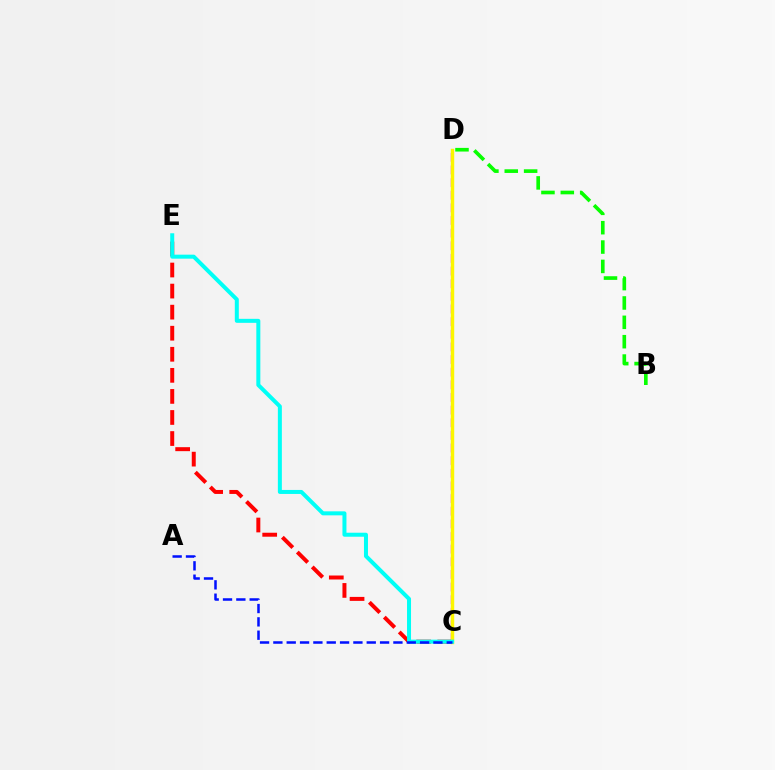{('C', 'D'): [{'color': '#ee00ff', 'line_style': 'dashed', 'thickness': 1.72}, {'color': '#fcf500', 'line_style': 'solid', 'thickness': 2.48}], ('C', 'E'): [{'color': '#ff0000', 'line_style': 'dashed', 'thickness': 2.86}, {'color': '#00fff6', 'line_style': 'solid', 'thickness': 2.88}], ('B', 'D'): [{'color': '#08ff00', 'line_style': 'dashed', 'thickness': 2.63}], ('A', 'C'): [{'color': '#0010ff', 'line_style': 'dashed', 'thickness': 1.81}]}